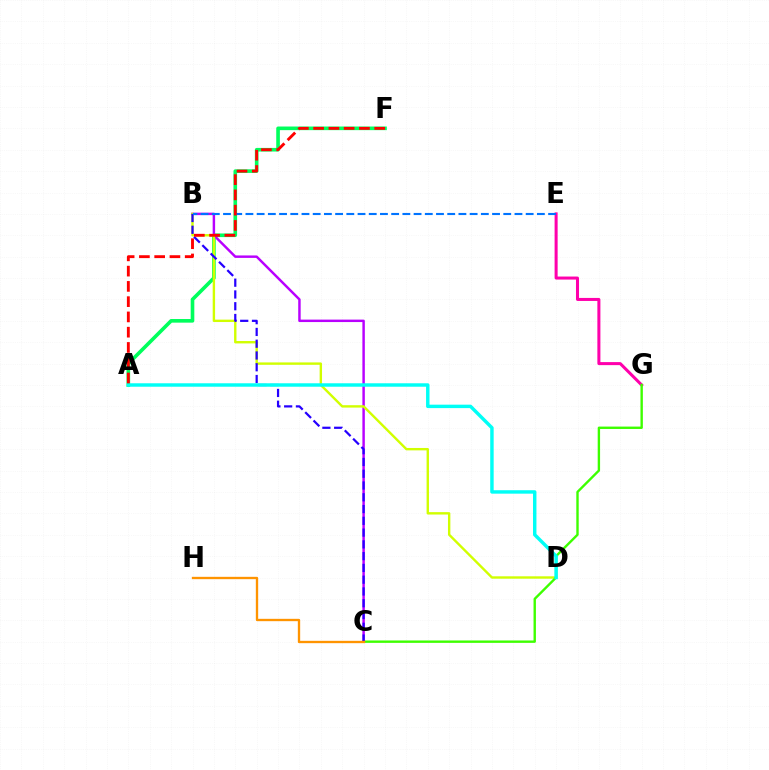{('E', 'G'): [{'color': '#ff00ac', 'line_style': 'solid', 'thickness': 2.18}], ('A', 'F'): [{'color': '#00ff5c', 'line_style': 'solid', 'thickness': 2.61}, {'color': '#ff0000', 'line_style': 'dashed', 'thickness': 2.07}], ('B', 'C'): [{'color': '#b900ff', 'line_style': 'solid', 'thickness': 1.77}, {'color': '#2500ff', 'line_style': 'dashed', 'thickness': 1.6}], ('B', 'D'): [{'color': '#d1ff00', 'line_style': 'solid', 'thickness': 1.72}], ('C', 'G'): [{'color': '#3dff00', 'line_style': 'solid', 'thickness': 1.72}], ('C', 'H'): [{'color': '#ff9400', 'line_style': 'solid', 'thickness': 1.68}], ('B', 'E'): [{'color': '#0074ff', 'line_style': 'dashed', 'thickness': 1.52}], ('A', 'D'): [{'color': '#00fff6', 'line_style': 'solid', 'thickness': 2.48}]}